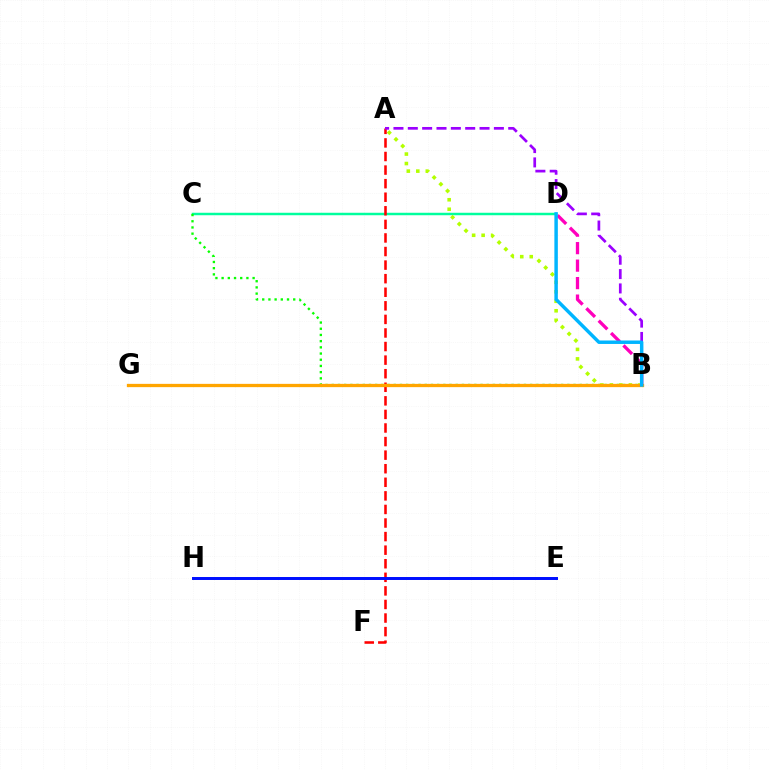{('C', 'D'): [{'color': '#00ff9d', 'line_style': 'solid', 'thickness': 1.78}], ('B', 'C'): [{'color': '#08ff00', 'line_style': 'dotted', 'thickness': 1.68}], ('A', 'F'): [{'color': '#ff0000', 'line_style': 'dashed', 'thickness': 1.84}], ('A', 'B'): [{'color': '#b3ff00', 'line_style': 'dotted', 'thickness': 2.58}, {'color': '#9b00ff', 'line_style': 'dashed', 'thickness': 1.95}], ('B', 'D'): [{'color': '#ff00bd', 'line_style': 'dashed', 'thickness': 2.37}, {'color': '#00b5ff', 'line_style': 'solid', 'thickness': 2.49}], ('B', 'G'): [{'color': '#ffa500', 'line_style': 'solid', 'thickness': 2.36}], ('E', 'H'): [{'color': '#0010ff', 'line_style': 'solid', 'thickness': 2.14}]}